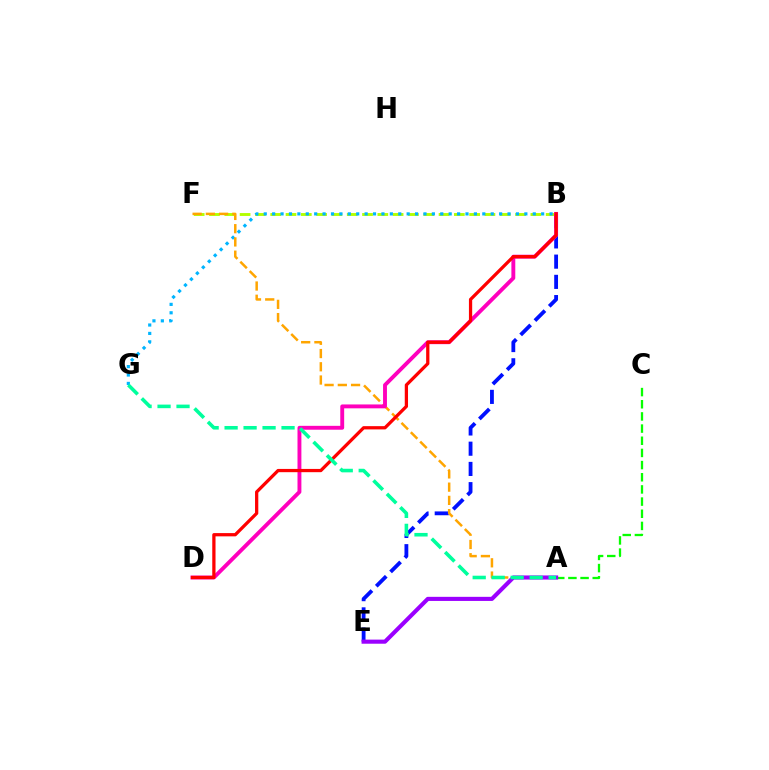{('B', 'F'): [{'color': '#b3ff00', 'line_style': 'dashed', 'thickness': 2.08}], ('A', 'C'): [{'color': '#08ff00', 'line_style': 'dashed', 'thickness': 1.65}], ('B', 'E'): [{'color': '#0010ff', 'line_style': 'dashed', 'thickness': 2.75}], ('B', 'G'): [{'color': '#00b5ff', 'line_style': 'dotted', 'thickness': 2.28}], ('A', 'F'): [{'color': '#ffa500', 'line_style': 'dashed', 'thickness': 1.8}], ('B', 'D'): [{'color': '#ff00bd', 'line_style': 'solid', 'thickness': 2.8}, {'color': '#ff0000', 'line_style': 'solid', 'thickness': 2.35}], ('A', 'E'): [{'color': '#9b00ff', 'line_style': 'solid', 'thickness': 2.96}], ('A', 'G'): [{'color': '#00ff9d', 'line_style': 'dashed', 'thickness': 2.58}]}